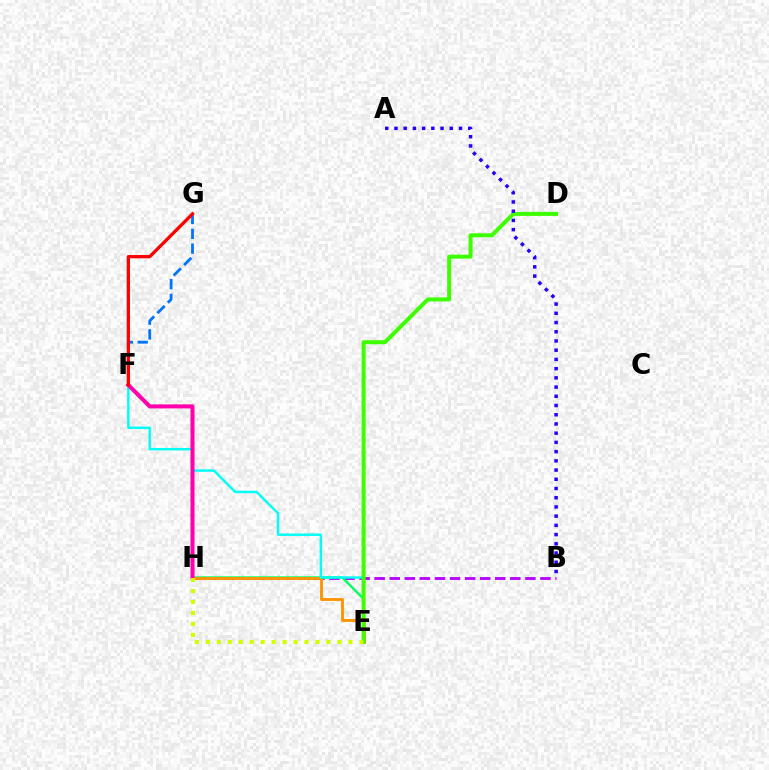{('B', 'H'): [{'color': '#b900ff', 'line_style': 'dashed', 'thickness': 2.05}], ('E', 'H'): [{'color': '#00ff5c', 'line_style': 'solid', 'thickness': 1.68}, {'color': '#ff9400', 'line_style': 'solid', 'thickness': 2.06}, {'color': '#d1ff00', 'line_style': 'dotted', 'thickness': 2.98}], ('E', 'F'): [{'color': '#00fff6', 'line_style': 'solid', 'thickness': 1.75}], ('F', 'H'): [{'color': '#ff00ac', 'line_style': 'solid', 'thickness': 2.91}], ('D', 'E'): [{'color': '#3dff00', 'line_style': 'solid', 'thickness': 2.89}], ('F', 'G'): [{'color': '#0074ff', 'line_style': 'dashed', 'thickness': 2.01}, {'color': '#ff0000', 'line_style': 'solid', 'thickness': 2.36}], ('A', 'B'): [{'color': '#2500ff', 'line_style': 'dotted', 'thickness': 2.5}]}